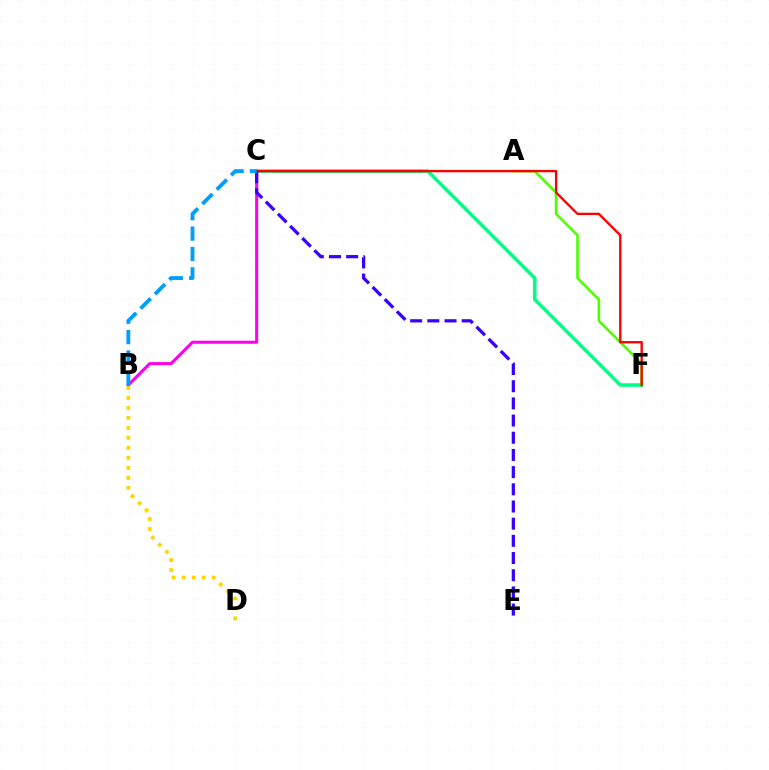{('B', 'C'): [{'color': '#ff00ed', 'line_style': 'solid', 'thickness': 2.2}, {'color': '#009eff', 'line_style': 'dashed', 'thickness': 2.77}], ('C', 'F'): [{'color': '#00ff86', 'line_style': 'solid', 'thickness': 2.57}, {'color': '#ff0000', 'line_style': 'solid', 'thickness': 1.69}], ('A', 'F'): [{'color': '#4fff00', 'line_style': 'solid', 'thickness': 1.89}], ('C', 'E'): [{'color': '#3700ff', 'line_style': 'dashed', 'thickness': 2.33}], ('B', 'D'): [{'color': '#ffd500', 'line_style': 'dotted', 'thickness': 2.72}]}